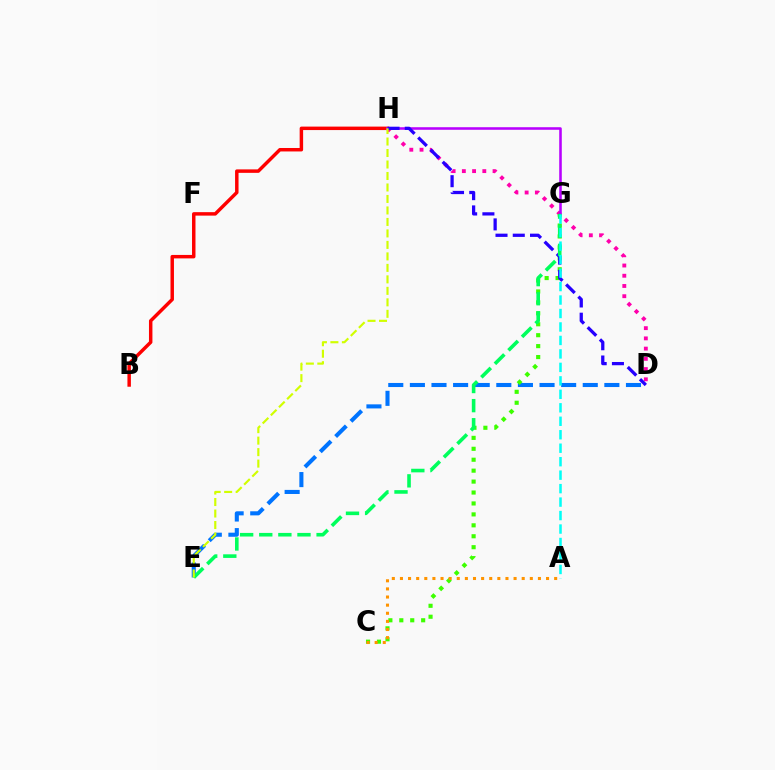{('D', 'E'): [{'color': '#0074ff', 'line_style': 'dashed', 'thickness': 2.94}], ('B', 'H'): [{'color': '#ff0000', 'line_style': 'solid', 'thickness': 2.49}], ('C', 'G'): [{'color': '#3dff00', 'line_style': 'dotted', 'thickness': 2.97}], ('D', 'H'): [{'color': '#ff00ac', 'line_style': 'dotted', 'thickness': 2.78}, {'color': '#2500ff', 'line_style': 'dashed', 'thickness': 2.34}], ('G', 'H'): [{'color': '#b900ff', 'line_style': 'solid', 'thickness': 1.84}], ('E', 'G'): [{'color': '#00ff5c', 'line_style': 'dashed', 'thickness': 2.6}], ('E', 'H'): [{'color': '#d1ff00', 'line_style': 'dashed', 'thickness': 1.56}], ('A', 'G'): [{'color': '#00fff6', 'line_style': 'dashed', 'thickness': 1.83}], ('A', 'C'): [{'color': '#ff9400', 'line_style': 'dotted', 'thickness': 2.21}]}